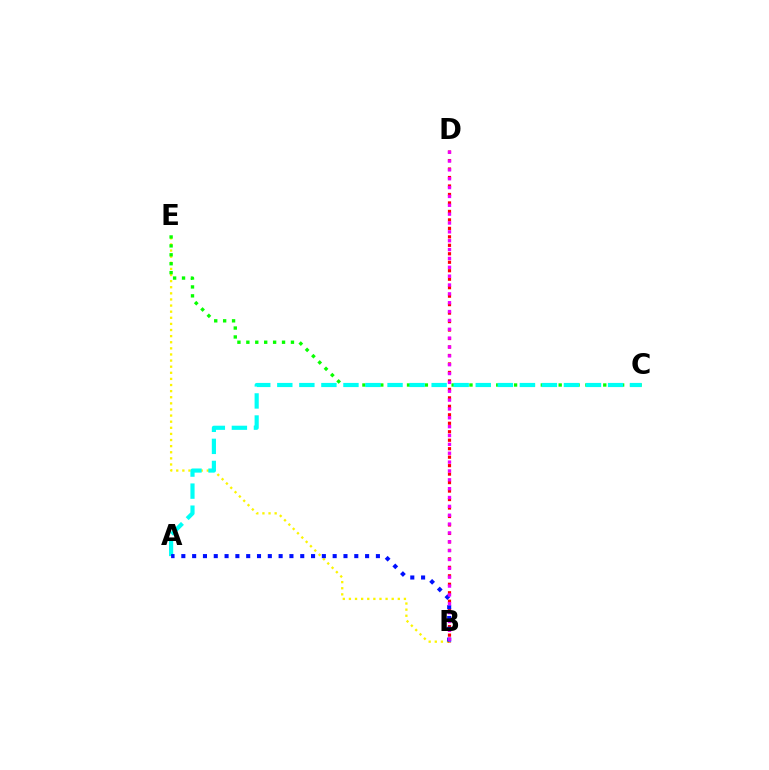{('B', 'E'): [{'color': '#fcf500', 'line_style': 'dotted', 'thickness': 1.66}], ('B', 'D'): [{'color': '#ff0000', 'line_style': 'dotted', 'thickness': 2.3}, {'color': '#ee00ff', 'line_style': 'dotted', 'thickness': 2.41}], ('C', 'E'): [{'color': '#08ff00', 'line_style': 'dotted', 'thickness': 2.42}], ('A', 'C'): [{'color': '#00fff6', 'line_style': 'dashed', 'thickness': 3.0}], ('A', 'B'): [{'color': '#0010ff', 'line_style': 'dotted', 'thickness': 2.94}]}